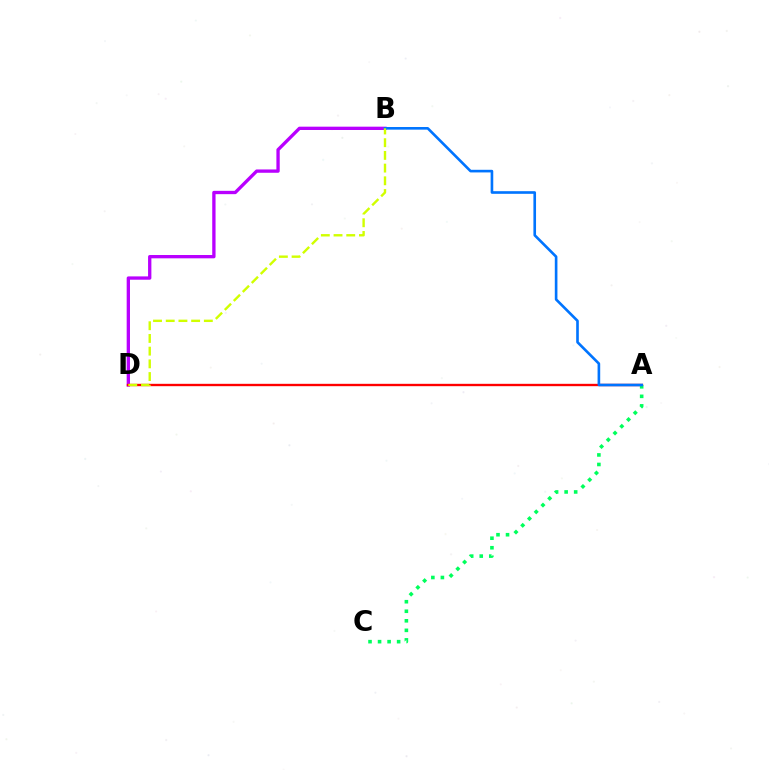{('B', 'D'): [{'color': '#b900ff', 'line_style': 'solid', 'thickness': 2.39}, {'color': '#d1ff00', 'line_style': 'dashed', 'thickness': 1.73}], ('A', 'D'): [{'color': '#ff0000', 'line_style': 'solid', 'thickness': 1.7}], ('A', 'C'): [{'color': '#00ff5c', 'line_style': 'dotted', 'thickness': 2.59}], ('A', 'B'): [{'color': '#0074ff', 'line_style': 'solid', 'thickness': 1.9}]}